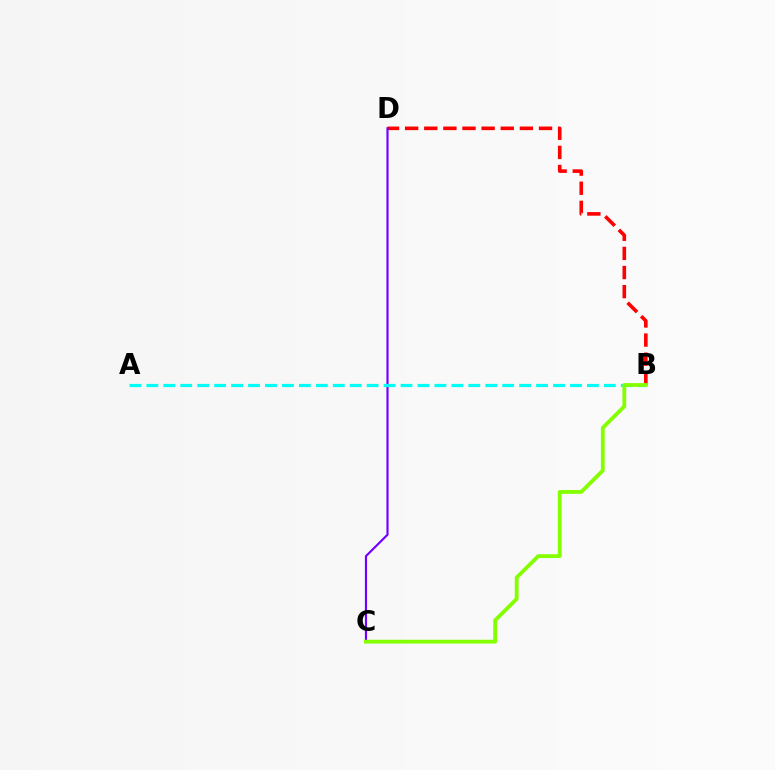{('B', 'D'): [{'color': '#ff0000', 'line_style': 'dashed', 'thickness': 2.6}], ('C', 'D'): [{'color': '#7200ff', 'line_style': 'solid', 'thickness': 1.56}], ('A', 'B'): [{'color': '#00fff6', 'line_style': 'dashed', 'thickness': 2.3}], ('B', 'C'): [{'color': '#84ff00', 'line_style': 'solid', 'thickness': 2.74}]}